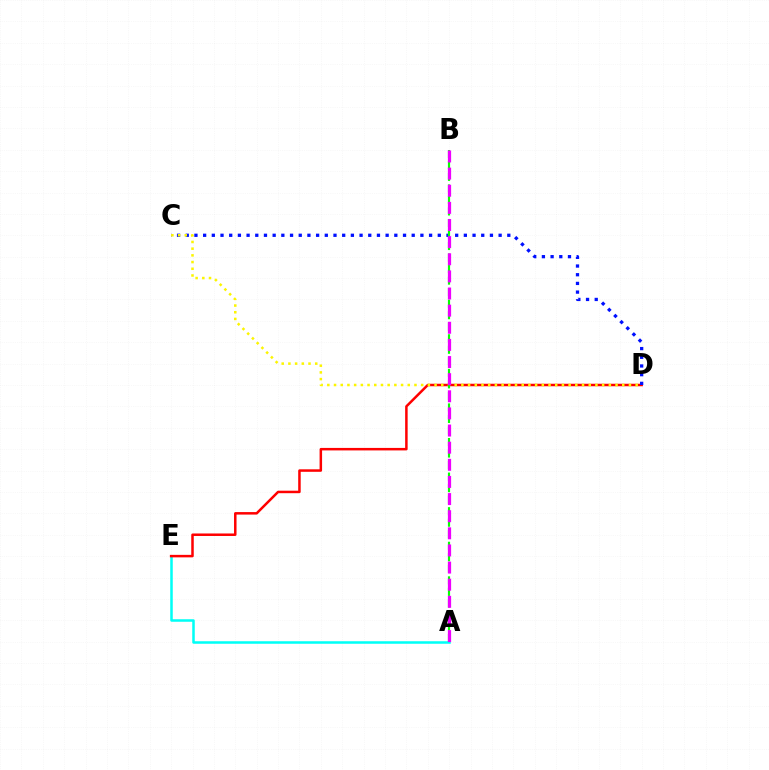{('A', 'E'): [{'color': '#00fff6', 'line_style': 'solid', 'thickness': 1.82}], ('D', 'E'): [{'color': '#ff0000', 'line_style': 'solid', 'thickness': 1.8}], ('C', 'D'): [{'color': '#0010ff', 'line_style': 'dotted', 'thickness': 2.36}, {'color': '#fcf500', 'line_style': 'dotted', 'thickness': 1.82}], ('A', 'B'): [{'color': '#08ff00', 'line_style': 'dashed', 'thickness': 1.57}, {'color': '#ee00ff', 'line_style': 'dashed', 'thickness': 2.33}]}